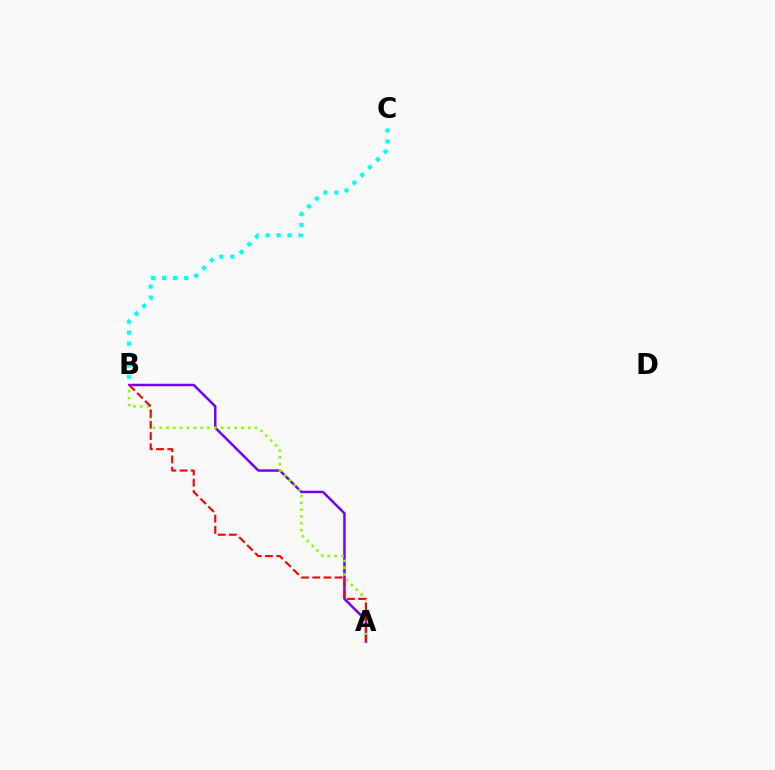{('A', 'B'): [{'color': '#7200ff', 'line_style': 'solid', 'thickness': 1.78}, {'color': '#84ff00', 'line_style': 'dotted', 'thickness': 1.85}, {'color': '#ff0000', 'line_style': 'dashed', 'thickness': 1.52}], ('B', 'C'): [{'color': '#00fff6', 'line_style': 'dotted', 'thickness': 2.99}]}